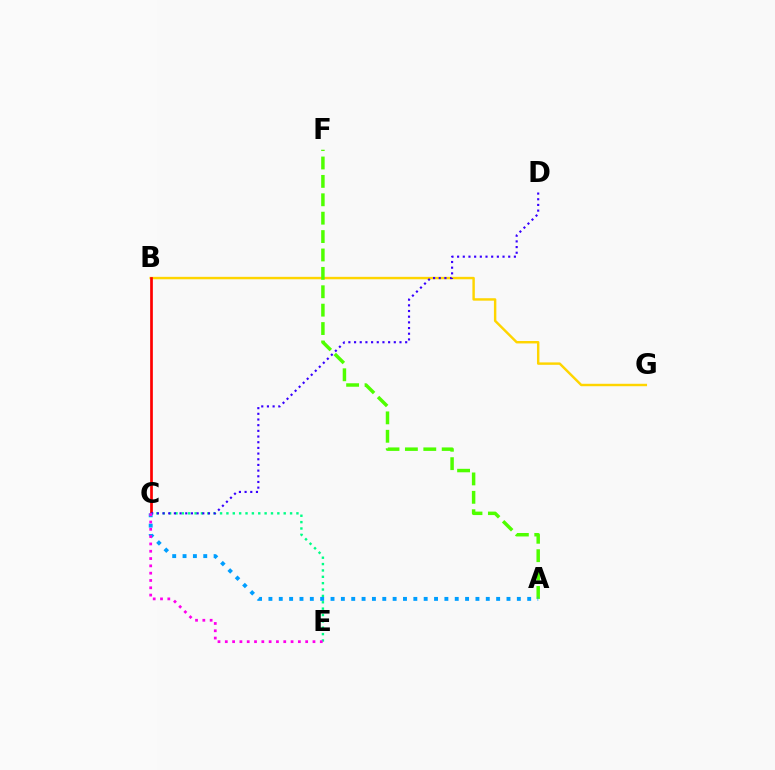{('B', 'G'): [{'color': '#ffd500', 'line_style': 'solid', 'thickness': 1.75}], ('C', 'E'): [{'color': '#00ff86', 'line_style': 'dotted', 'thickness': 1.73}, {'color': '#ff00ed', 'line_style': 'dotted', 'thickness': 1.99}], ('A', 'F'): [{'color': '#4fff00', 'line_style': 'dashed', 'thickness': 2.5}], ('B', 'C'): [{'color': '#ff0000', 'line_style': 'solid', 'thickness': 1.94}], ('C', 'D'): [{'color': '#3700ff', 'line_style': 'dotted', 'thickness': 1.54}], ('A', 'C'): [{'color': '#009eff', 'line_style': 'dotted', 'thickness': 2.81}]}